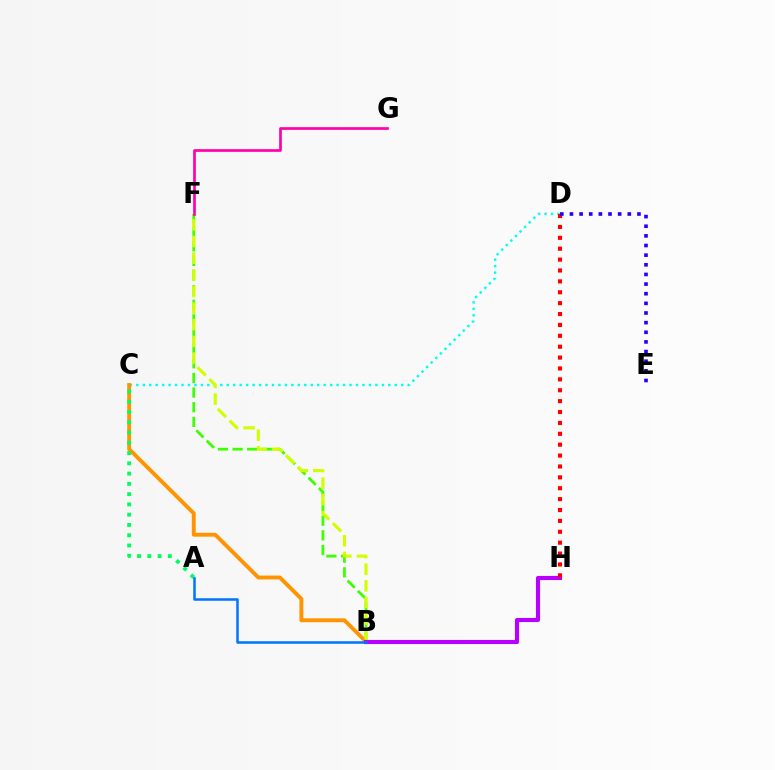{('B', 'F'): [{'color': '#3dff00', 'line_style': 'dashed', 'thickness': 1.99}, {'color': '#d1ff00', 'line_style': 'dashed', 'thickness': 2.26}], ('F', 'G'): [{'color': '#ff00ac', 'line_style': 'solid', 'thickness': 1.94}], ('C', 'D'): [{'color': '#00fff6', 'line_style': 'dotted', 'thickness': 1.76}], ('B', 'C'): [{'color': '#ff9400', 'line_style': 'solid', 'thickness': 2.8}], ('A', 'C'): [{'color': '#00ff5c', 'line_style': 'dotted', 'thickness': 2.79}], ('B', 'H'): [{'color': '#b900ff', 'line_style': 'solid', 'thickness': 2.95}], ('D', 'H'): [{'color': '#ff0000', 'line_style': 'dotted', 'thickness': 2.96}], ('D', 'E'): [{'color': '#2500ff', 'line_style': 'dotted', 'thickness': 2.62}], ('A', 'B'): [{'color': '#0074ff', 'line_style': 'solid', 'thickness': 1.81}]}